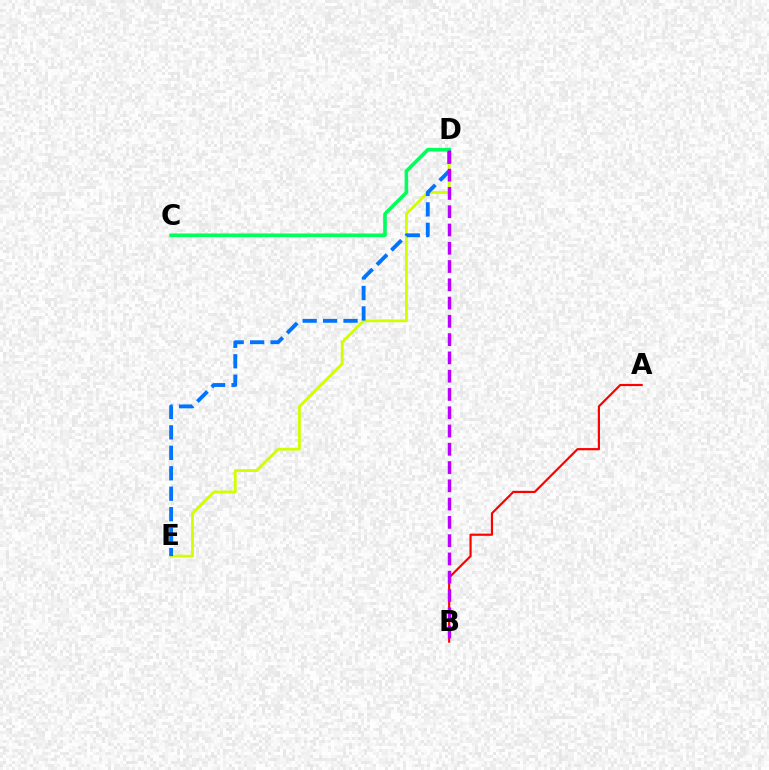{('D', 'E'): [{'color': '#d1ff00', 'line_style': 'solid', 'thickness': 2.02}, {'color': '#0074ff', 'line_style': 'dashed', 'thickness': 2.78}], ('C', 'D'): [{'color': '#00ff5c', 'line_style': 'solid', 'thickness': 2.58}], ('A', 'B'): [{'color': '#ff0000', 'line_style': 'solid', 'thickness': 1.57}], ('B', 'D'): [{'color': '#b900ff', 'line_style': 'dashed', 'thickness': 2.48}]}